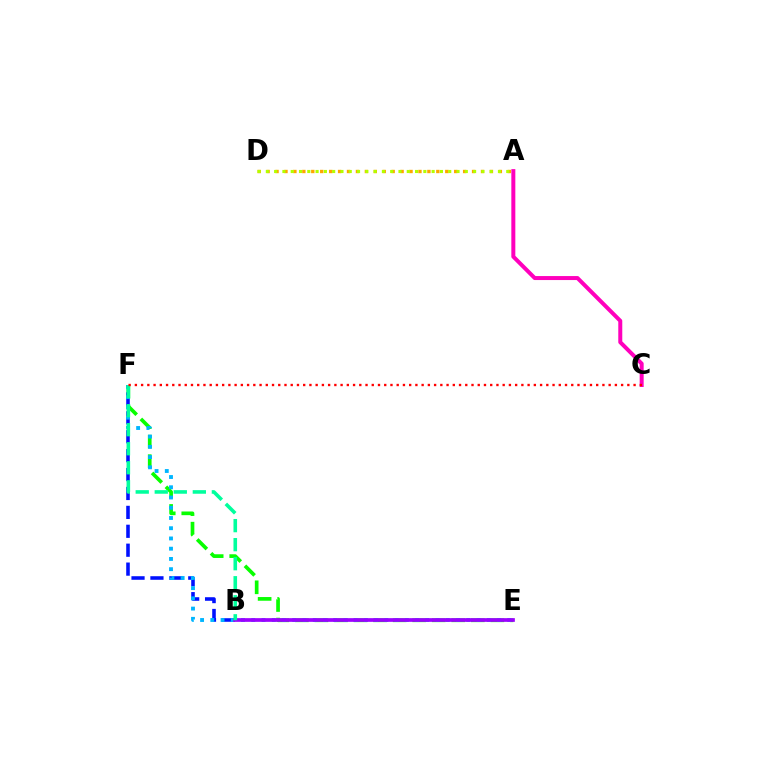{('A', 'D'): [{'color': '#ffa500', 'line_style': 'dotted', 'thickness': 2.43}, {'color': '#b3ff00', 'line_style': 'dotted', 'thickness': 2.25}], ('E', 'F'): [{'color': '#08ff00', 'line_style': 'dashed', 'thickness': 2.66}, {'color': '#00b5ff', 'line_style': 'dotted', 'thickness': 2.78}], ('B', 'F'): [{'color': '#0010ff', 'line_style': 'dashed', 'thickness': 2.57}, {'color': '#00ff9d', 'line_style': 'dashed', 'thickness': 2.59}], ('A', 'C'): [{'color': '#ff00bd', 'line_style': 'solid', 'thickness': 2.87}], ('B', 'E'): [{'color': '#9b00ff', 'line_style': 'solid', 'thickness': 2.67}], ('C', 'F'): [{'color': '#ff0000', 'line_style': 'dotted', 'thickness': 1.69}]}